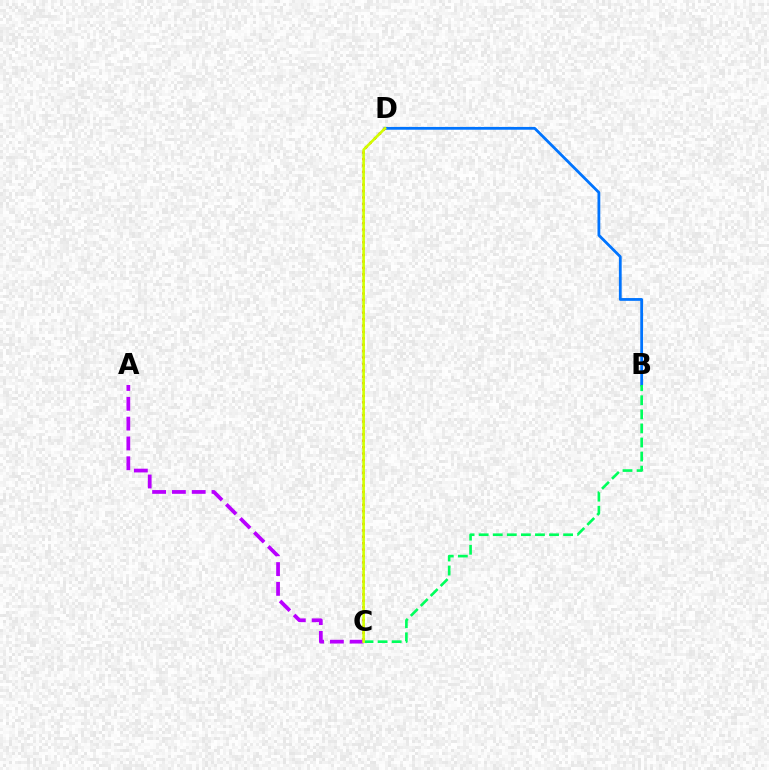{('C', 'D'): [{'color': '#ff0000', 'line_style': 'dotted', 'thickness': 1.74}, {'color': '#d1ff00', 'line_style': 'solid', 'thickness': 1.88}], ('B', 'D'): [{'color': '#0074ff', 'line_style': 'solid', 'thickness': 2.01}], ('B', 'C'): [{'color': '#00ff5c', 'line_style': 'dashed', 'thickness': 1.91}], ('A', 'C'): [{'color': '#b900ff', 'line_style': 'dashed', 'thickness': 2.69}]}